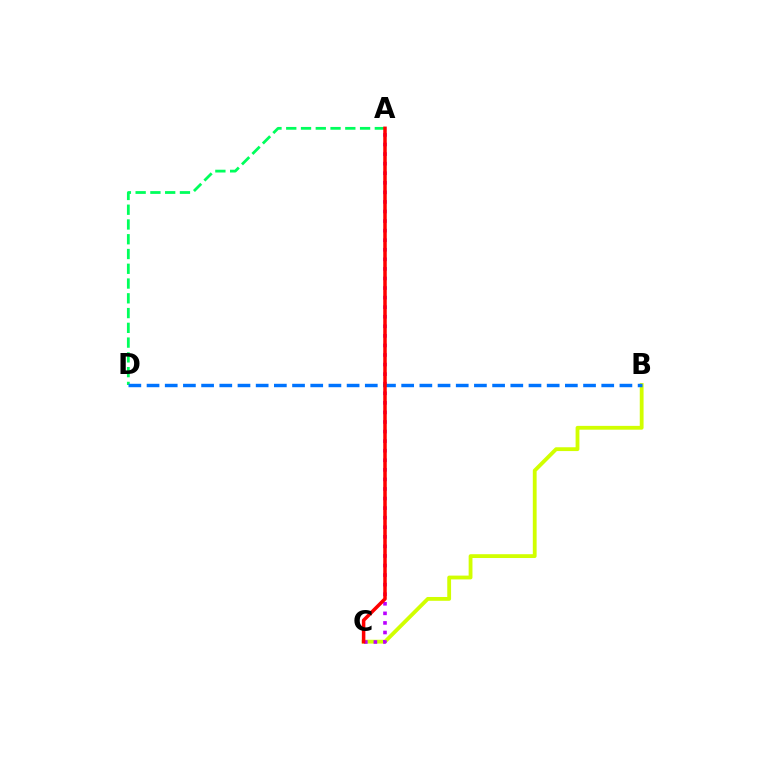{('A', 'D'): [{'color': '#00ff5c', 'line_style': 'dashed', 'thickness': 2.01}], ('B', 'C'): [{'color': '#d1ff00', 'line_style': 'solid', 'thickness': 2.75}], ('A', 'C'): [{'color': '#b900ff', 'line_style': 'dotted', 'thickness': 2.6}, {'color': '#ff0000', 'line_style': 'solid', 'thickness': 2.53}], ('B', 'D'): [{'color': '#0074ff', 'line_style': 'dashed', 'thickness': 2.47}]}